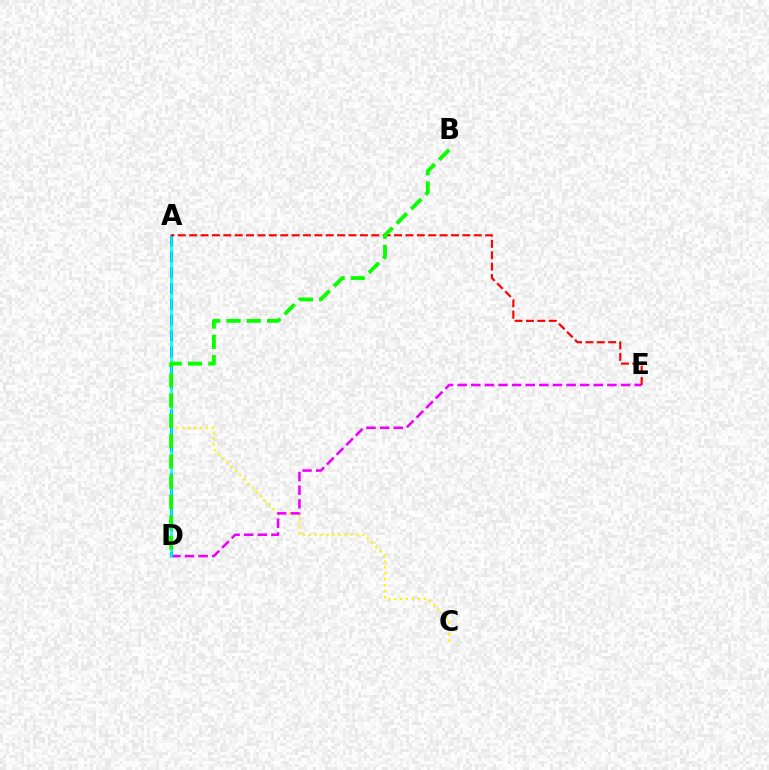{('A', 'C'): [{'color': '#fcf500', 'line_style': 'dotted', 'thickness': 1.62}], ('D', 'E'): [{'color': '#ee00ff', 'line_style': 'dashed', 'thickness': 1.85}], ('A', 'D'): [{'color': '#0010ff', 'line_style': 'dashed', 'thickness': 2.15}, {'color': '#00fff6', 'line_style': 'solid', 'thickness': 1.81}], ('A', 'E'): [{'color': '#ff0000', 'line_style': 'dashed', 'thickness': 1.55}], ('B', 'D'): [{'color': '#08ff00', 'line_style': 'dashed', 'thickness': 2.76}]}